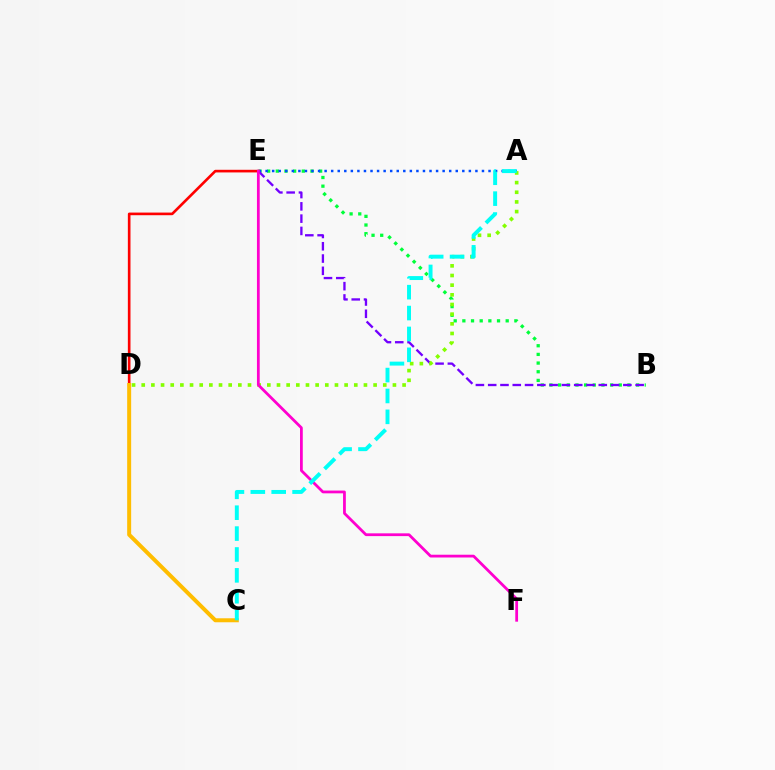{('B', 'E'): [{'color': '#00ff39', 'line_style': 'dotted', 'thickness': 2.35}, {'color': '#7200ff', 'line_style': 'dashed', 'thickness': 1.67}], ('A', 'E'): [{'color': '#004bff', 'line_style': 'dotted', 'thickness': 1.78}], ('D', 'E'): [{'color': '#ff0000', 'line_style': 'solid', 'thickness': 1.9}], ('A', 'D'): [{'color': '#84ff00', 'line_style': 'dotted', 'thickness': 2.62}], ('C', 'D'): [{'color': '#ffbd00', 'line_style': 'solid', 'thickness': 2.87}], ('E', 'F'): [{'color': '#ff00cf', 'line_style': 'solid', 'thickness': 2.0}], ('A', 'C'): [{'color': '#00fff6', 'line_style': 'dashed', 'thickness': 2.84}]}